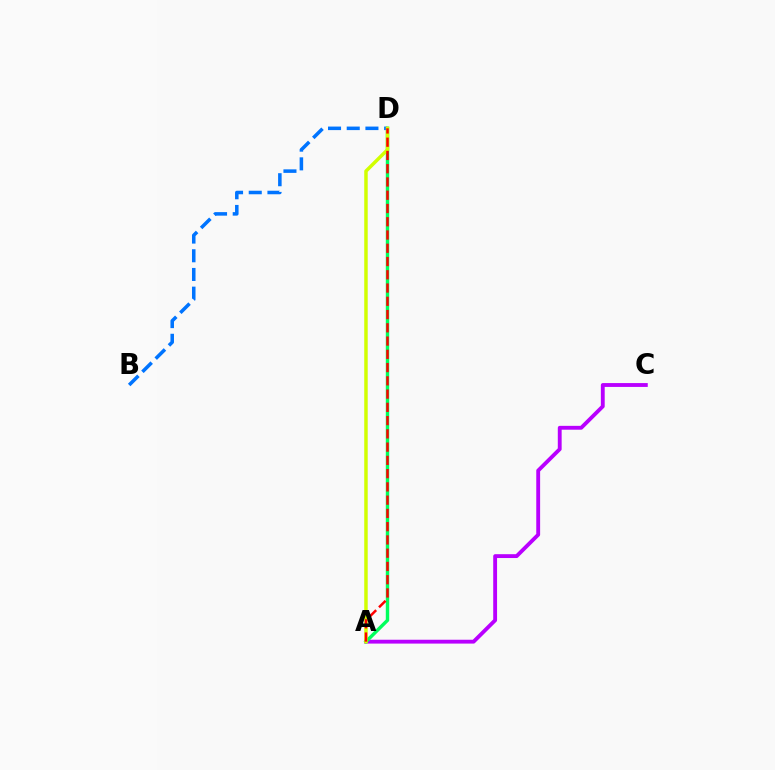{('A', 'C'): [{'color': '#b900ff', 'line_style': 'solid', 'thickness': 2.77}], ('A', 'D'): [{'color': '#00ff5c', 'line_style': 'solid', 'thickness': 2.46}, {'color': '#d1ff00', 'line_style': 'solid', 'thickness': 2.5}, {'color': '#ff0000', 'line_style': 'dashed', 'thickness': 1.8}], ('B', 'D'): [{'color': '#0074ff', 'line_style': 'dashed', 'thickness': 2.54}]}